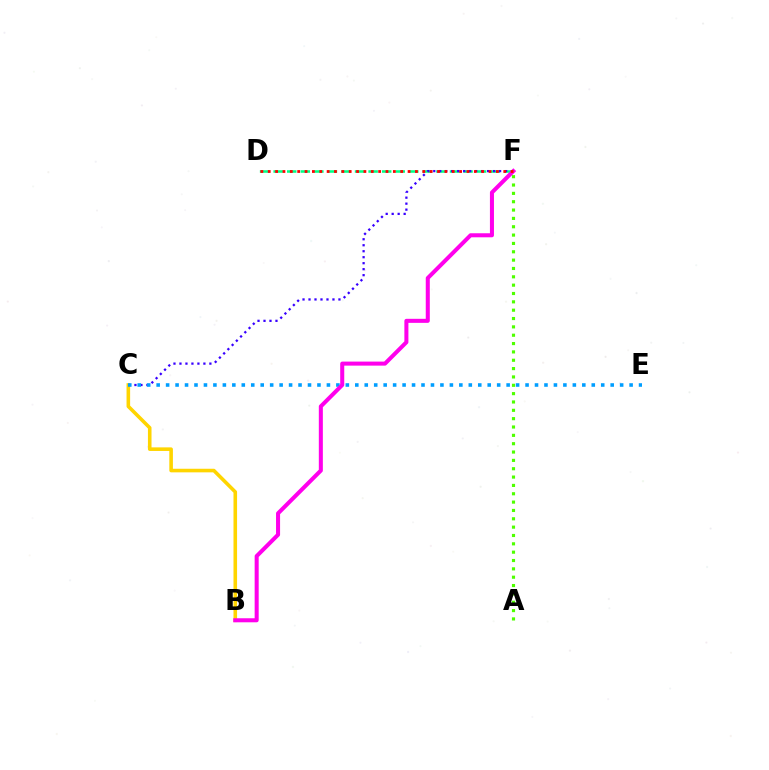{('D', 'F'): [{'color': '#00ff86', 'line_style': 'dashed', 'thickness': 1.84}, {'color': '#ff0000', 'line_style': 'dotted', 'thickness': 2.0}], ('C', 'F'): [{'color': '#3700ff', 'line_style': 'dotted', 'thickness': 1.63}], ('B', 'C'): [{'color': '#ffd500', 'line_style': 'solid', 'thickness': 2.58}], ('C', 'E'): [{'color': '#009eff', 'line_style': 'dotted', 'thickness': 2.57}], ('B', 'F'): [{'color': '#ff00ed', 'line_style': 'solid', 'thickness': 2.91}], ('A', 'F'): [{'color': '#4fff00', 'line_style': 'dotted', 'thickness': 2.27}]}